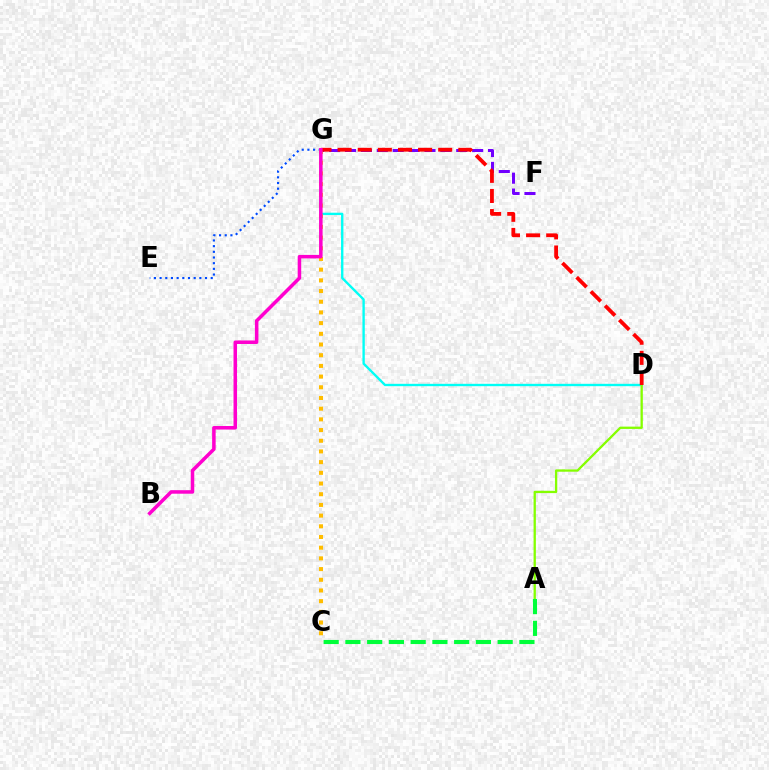{('F', 'G'): [{'color': '#7200ff', 'line_style': 'dashed', 'thickness': 2.16}], ('D', 'G'): [{'color': '#00fff6', 'line_style': 'solid', 'thickness': 1.7}, {'color': '#ff0000', 'line_style': 'dashed', 'thickness': 2.73}], ('A', 'D'): [{'color': '#84ff00', 'line_style': 'solid', 'thickness': 1.66}], ('E', 'G'): [{'color': '#004bff', 'line_style': 'dotted', 'thickness': 1.54}], ('C', 'G'): [{'color': '#ffbd00', 'line_style': 'dotted', 'thickness': 2.91}], ('A', 'C'): [{'color': '#00ff39', 'line_style': 'dashed', 'thickness': 2.95}], ('B', 'G'): [{'color': '#ff00cf', 'line_style': 'solid', 'thickness': 2.54}]}